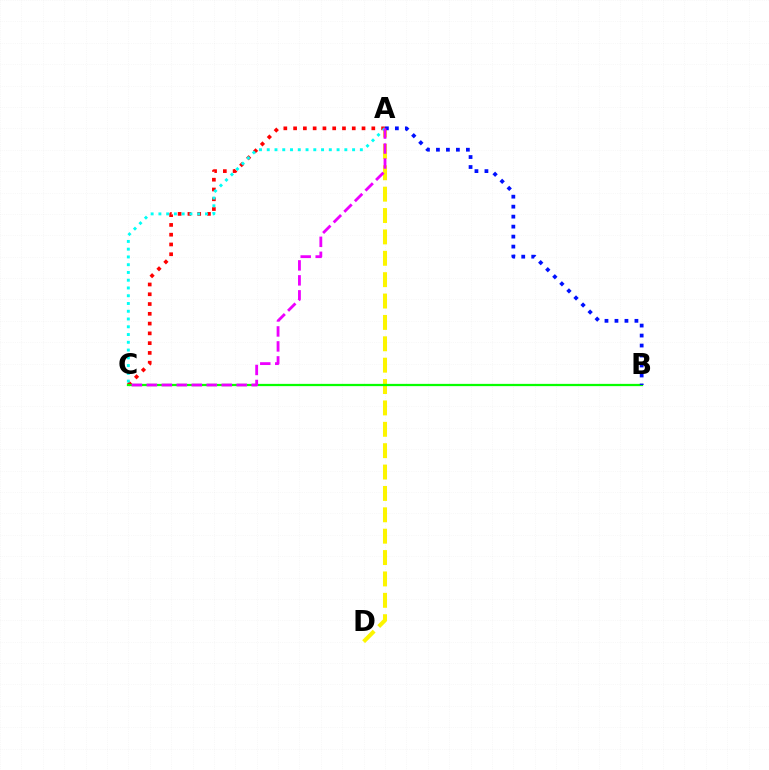{('A', 'D'): [{'color': '#fcf500', 'line_style': 'dashed', 'thickness': 2.9}], ('A', 'C'): [{'color': '#ff0000', 'line_style': 'dotted', 'thickness': 2.66}, {'color': '#00fff6', 'line_style': 'dotted', 'thickness': 2.11}, {'color': '#ee00ff', 'line_style': 'dashed', 'thickness': 2.04}], ('B', 'C'): [{'color': '#08ff00', 'line_style': 'solid', 'thickness': 1.63}], ('A', 'B'): [{'color': '#0010ff', 'line_style': 'dotted', 'thickness': 2.71}]}